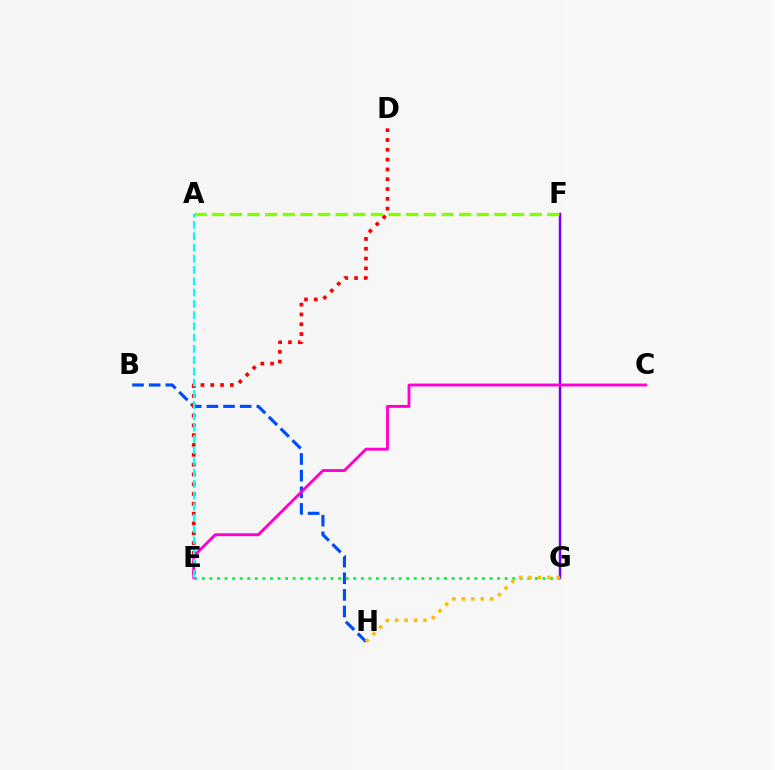{('F', 'G'): [{'color': '#7200ff', 'line_style': 'solid', 'thickness': 1.77}], ('B', 'H'): [{'color': '#004bff', 'line_style': 'dashed', 'thickness': 2.26}], ('A', 'F'): [{'color': '#84ff00', 'line_style': 'dashed', 'thickness': 2.4}], ('D', 'E'): [{'color': '#ff0000', 'line_style': 'dotted', 'thickness': 2.67}], ('E', 'G'): [{'color': '#00ff39', 'line_style': 'dotted', 'thickness': 2.06}], ('C', 'E'): [{'color': '#ff00cf', 'line_style': 'solid', 'thickness': 2.07}], ('G', 'H'): [{'color': '#ffbd00', 'line_style': 'dotted', 'thickness': 2.56}], ('A', 'E'): [{'color': '#00fff6', 'line_style': 'dashed', 'thickness': 1.53}]}